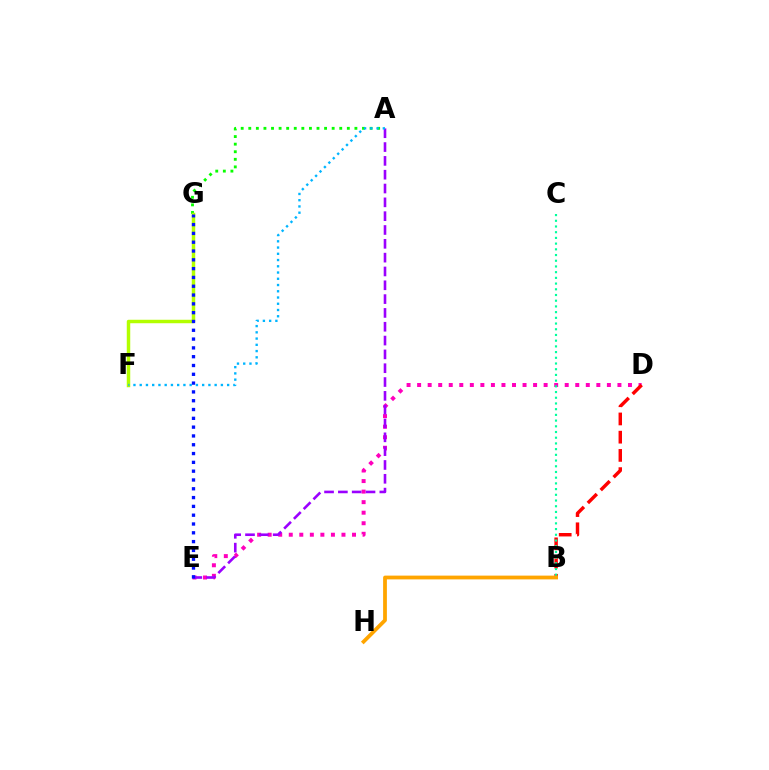{('A', 'G'): [{'color': '#08ff00', 'line_style': 'dotted', 'thickness': 2.06}], ('D', 'E'): [{'color': '#ff00bd', 'line_style': 'dotted', 'thickness': 2.86}], ('F', 'G'): [{'color': '#b3ff00', 'line_style': 'solid', 'thickness': 2.5}], ('A', 'E'): [{'color': '#9b00ff', 'line_style': 'dashed', 'thickness': 1.88}], ('A', 'F'): [{'color': '#00b5ff', 'line_style': 'dotted', 'thickness': 1.7}], ('B', 'D'): [{'color': '#ff0000', 'line_style': 'dashed', 'thickness': 2.48}], ('B', 'C'): [{'color': '#00ff9d', 'line_style': 'dotted', 'thickness': 1.55}], ('B', 'H'): [{'color': '#ffa500', 'line_style': 'solid', 'thickness': 2.72}], ('E', 'G'): [{'color': '#0010ff', 'line_style': 'dotted', 'thickness': 2.39}]}